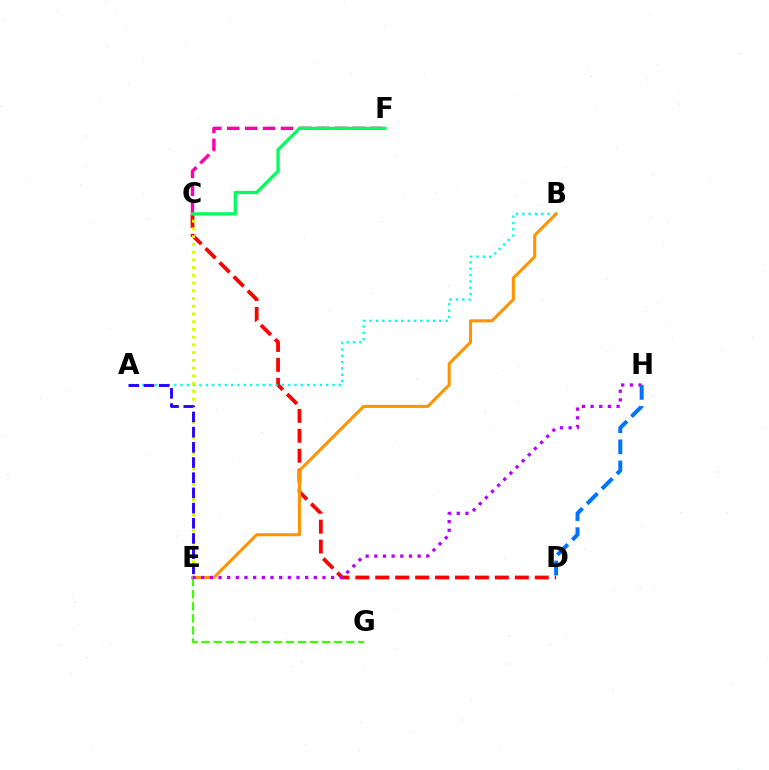{('C', 'D'): [{'color': '#ff0000', 'line_style': 'dashed', 'thickness': 2.71}], ('A', 'B'): [{'color': '#00fff6', 'line_style': 'dotted', 'thickness': 1.72}], ('C', 'F'): [{'color': '#ff00ac', 'line_style': 'dashed', 'thickness': 2.43}, {'color': '#00ff5c', 'line_style': 'solid', 'thickness': 2.34}], ('B', 'E'): [{'color': '#ff9400', 'line_style': 'solid', 'thickness': 2.2}], ('C', 'E'): [{'color': '#d1ff00', 'line_style': 'dotted', 'thickness': 2.1}], ('E', 'G'): [{'color': '#3dff00', 'line_style': 'dashed', 'thickness': 1.64}], ('E', 'H'): [{'color': '#b900ff', 'line_style': 'dotted', 'thickness': 2.35}], ('A', 'E'): [{'color': '#2500ff', 'line_style': 'dashed', 'thickness': 2.06}], ('D', 'H'): [{'color': '#0074ff', 'line_style': 'dashed', 'thickness': 2.87}]}